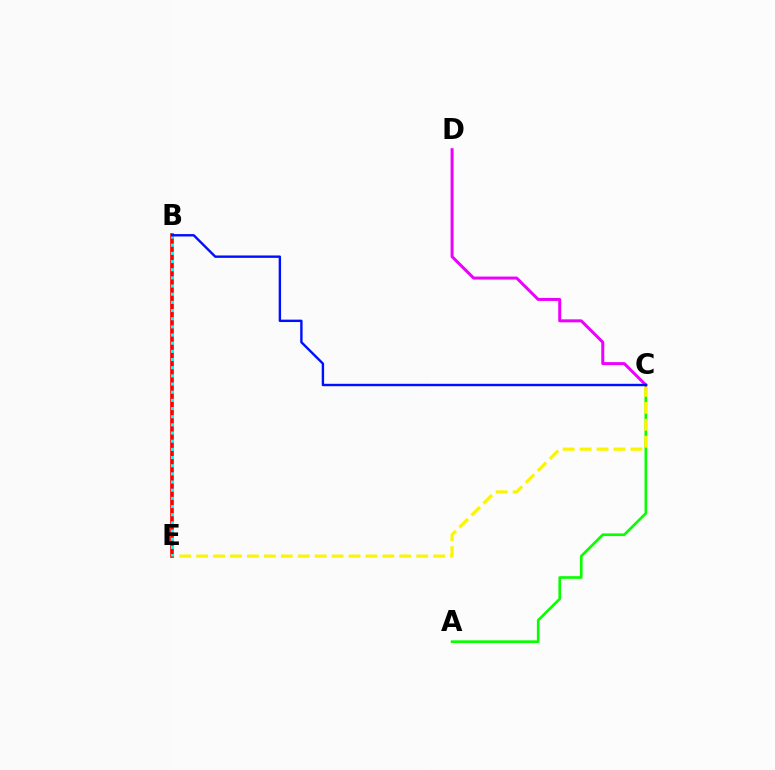{('A', 'C'): [{'color': '#08ff00', 'line_style': 'solid', 'thickness': 1.91}], ('C', 'E'): [{'color': '#fcf500', 'line_style': 'dashed', 'thickness': 2.3}], ('B', 'E'): [{'color': '#ff0000', 'line_style': 'solid', 'thickness': 2.63}, {'color': '#00fff6', 'line_style': 'dotted', 'thickness': 2.22}], ('C', 'D'): [{'color': '#ee00ff', 'line_style': 'solid', 'thickness': 2.16}], ('B', 'C'): [{'color': '#0010ff', 'line_style': 'solid', 'thickness': 1.73}]}